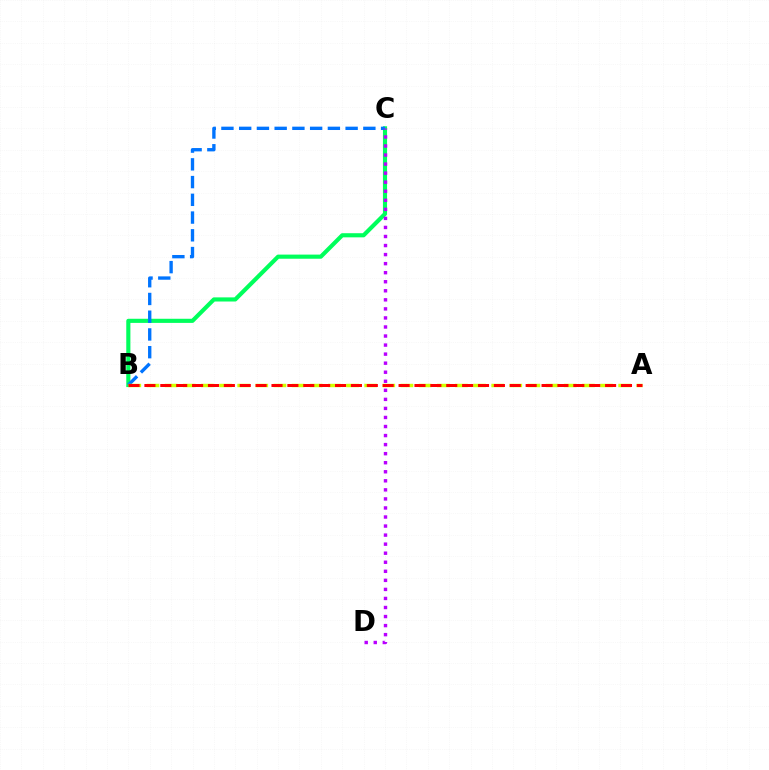{('B', 'C'): [{'color': '#00ff5c', 'line_style': 'solid', 'thickness': 2.97}, {'color': '#0074ff', 'line_style': 'dashed', 'thickness': 2.41}], ('C', 'D'): [{'color': '#b900ff', 'line_style': 'dotted', 'thickness': 2.46}], ('A', 'B'): [{'color': '#d1ff00', 'line_style': 'dashed', 'thickness': 2.46}, {'color': '#ff0000', 'line_style': 'dashed', 'thickness': 2.16}]}